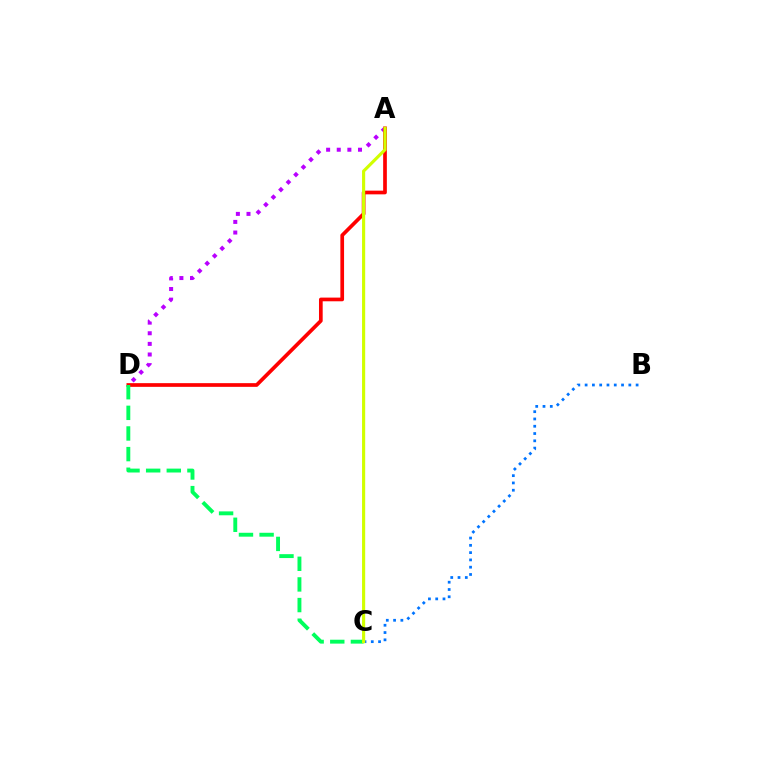{('B', 'C'): [{'color': '#0074ff', 'line_style': 'dotted', 'thickness': 1.98}], ('A', 'D'): [{'color': '#b900ff', 'line_style': 'dotted', 'thickness': 2.89}, {'color': '#ff0000', 'line_style': 'solid', 'thickness': 2.66}], ('C', 'D'): [{'color': '#00ff5c', 'line_style': 'dashed', 'thickness': 2.8}], ('A', 'C'): [{'color': '#d1ff00', 'line_style': 'solid', 'thickness': 2.26}]}